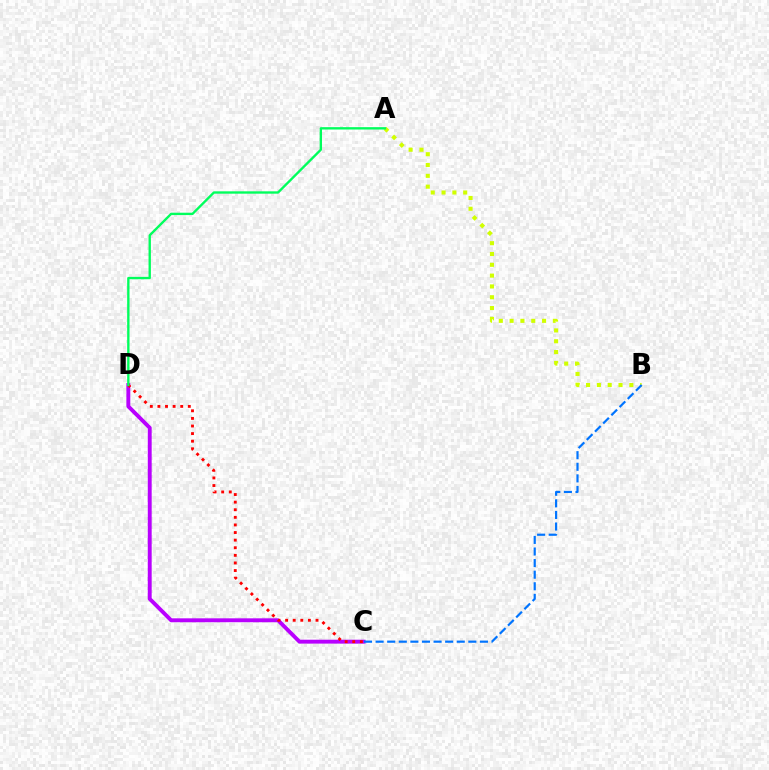{('C', 'D'): [{'color': '#b900ff', 'line_style': 'solid', 'thickness': 2.81}, {'color': '#ff0000', 'line_style': 'dotted', 'thickness': 2.06}], ('A', 'B'): [{'color': '#d1ff00', 'line_style': 'dotted', 'thickness': 2.94}], ('B', 'C'): [{'color': '#0074ff', 'line_style': 'dashed', 'thickness': 1.57}], ('A', 'D'): [{'color': '#00ff5c', 'line_style': 'solid', 'thickness': 1.7}]}